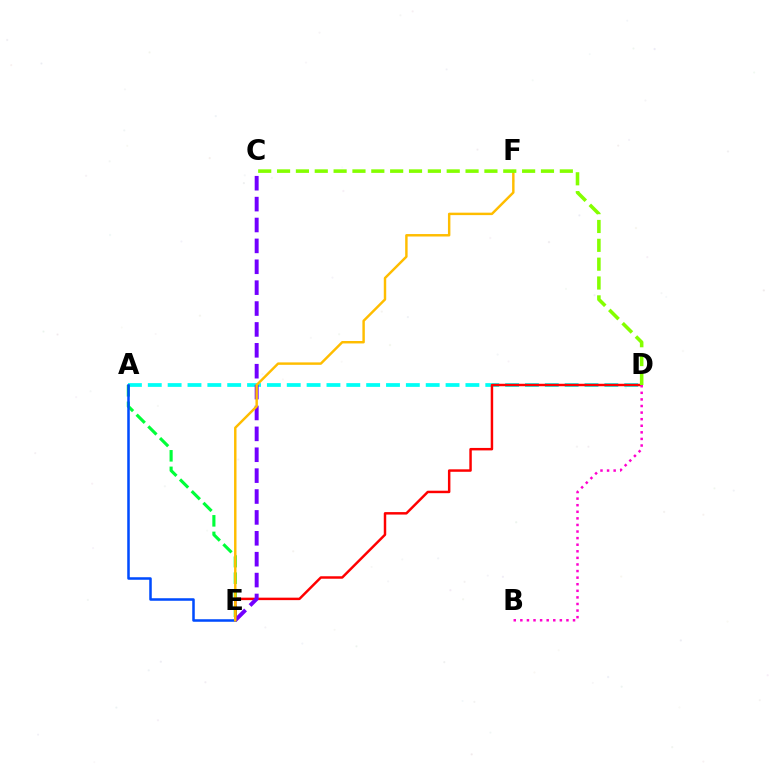{('A', 'D'): [{'color': '#00fff6', 'line_style': 'dashed', 'thickness': 2.7}], ('A', 'E'): [{'color': '#00ff39', 'line_style': 'dashed', 'thickness': 2.25}, {'color': '#004bff', 'line_style': 'solid', 'thickness': 1.82}], ('D', 'E'): [{'color': '#ff0000', 'line_style': 'solid', 'thickness': 1.78}], ('C', 'E'): [{'color': '#7200ff', 'line_style': 'dashed', 'thickness': 2.84}], ('E', 'F'): [{'color': '#ffbd00', 'line_style': 'solid', 'thickness': 1.76}], ('C', 'D'): [{'color': '#84ff00', 'line_style': 'dashed', 'thickness': 2.56}], ('B', 'D'): [{'color': '#ff00cf', 'line_style': 'dotted', 'thickness': 1.79}]}